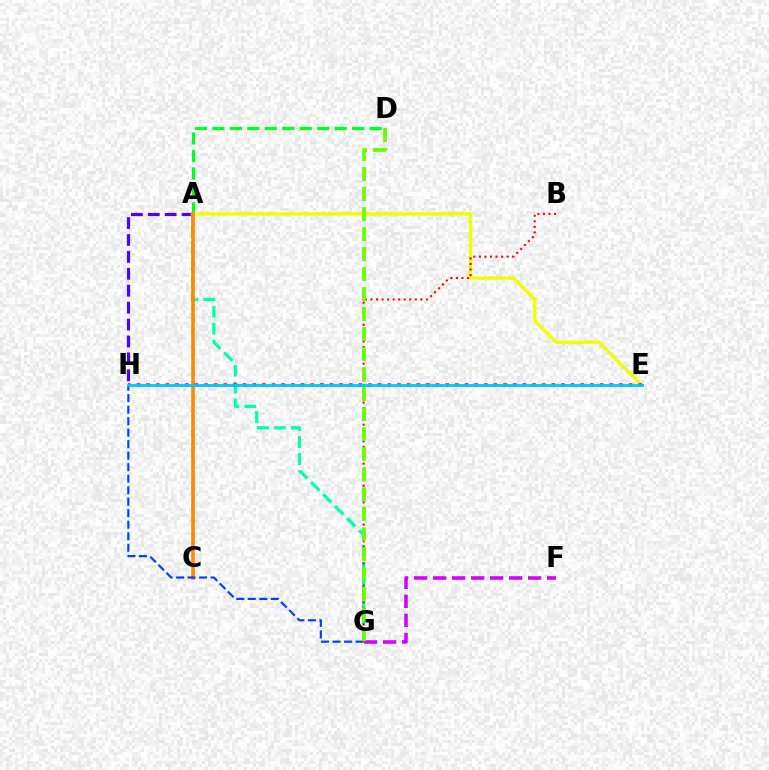{('A', 'H'): [{'color': '#4f00ff', 'line_style': 'dashed', 'thickness': 2.3}], ('A', 'D'): [{'color': '#00ff27', 'line_style': 'dashed', 'thickness': 2.37}], ('A', 'G'): [{'color': '#00ffaf', 'line_style': 'dashed', 'thickness': 2.3}], ('A', 'E'): [{'color': '#eeff00', 'line_style': 'solid', 'thickness': 2.42}], ('F', 'G'): [{'color': '#d600ff', 'line_style': 'dashed', 'thickness': 2.58}], ('A', 'C'): [{'color': '#ff8800', 'line_style': 'solid', 'thickness': 2.62}], ('E', 'H'): [{'color': '#ff00a0', 'line_style': 'dotted', 'thickness': 2.62}, {'color': '#00c7ff', 'line_style': 'solid', 'thickness': 2.04}], ('G', 'H'): [{'color': '#003fff', 'line_style': 'dashed', 'thickness': 1.56}], ('B', 'G'): [{'color': '#ff0000', 'line_style': 'dotted', 'thickness': 1.51}], ('D', 'G'): [{'color': '#66ff00', 'line_style': 'dashed', 'thickness': 2.72}]}